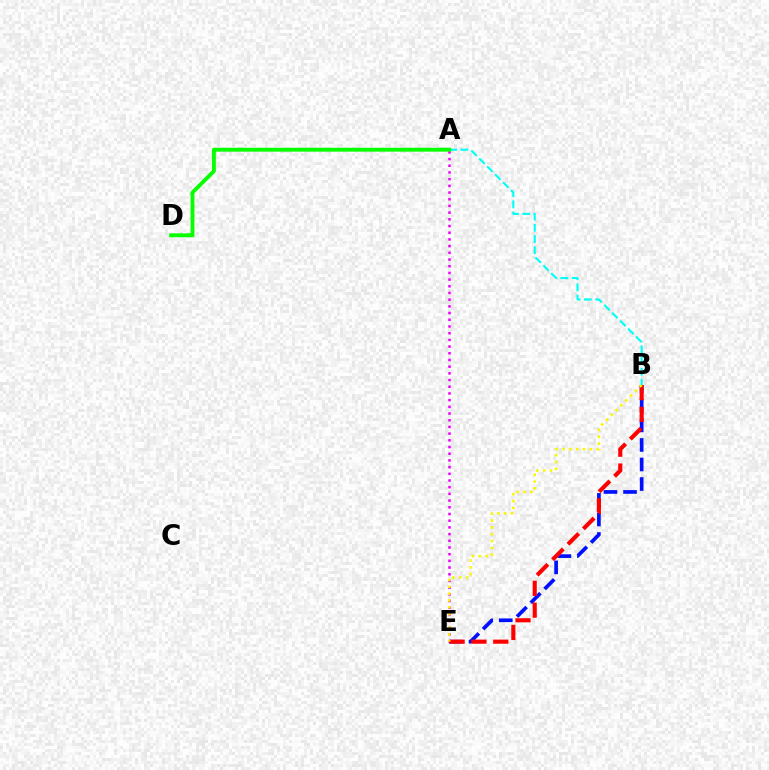{('B', 'E'): [{'color': '#0010ff', 'line_style': 'dashed', 'thickness': 2.66}, {'color': '#ff0000', 'line_style': 'dashed', 'thickness': 2.96}, {'color': '#fcf500', 'line_style': 'dotted', 'thickness': 1.85}], ('A', 'E'): [{'color': '#ee00ff', 'line_style': 'dotted', 'thickness': 1.82}], ('A', 'B'): [{'color': '#00fff6', 'line_style': 'dashed', 'thickness': 1.52}], ('A', 'D'): [{'color': '#08ff00', 'line_style': 'solid', 'thickness': 2.79}]}